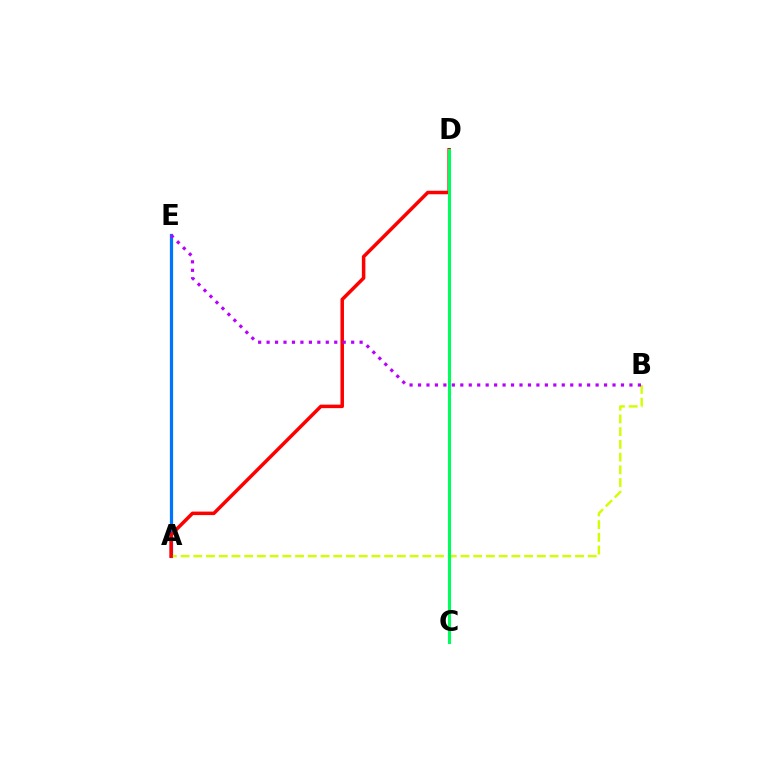{('A', 'E'): [{'color': '#0074ff', 'line_style': 'solid', 'thickness': 2.33}], ('A', 'B'): [{'color': '#d1ff00', 'line_style': 'dashed', 'thickness': 1.73}], ('A', 'D'): [{'color': '#ff0000', 'line_style': 'solid', 'thickness': 2.52}], ('B', 'E'): [{'color': '#b900ff', 'line_style': 'dotted', 'thickness': 2.3}], ('C', 'D'): [{'color': '#00ff5c', 'line_style': 'solid', 'thickness': 2.22}]}